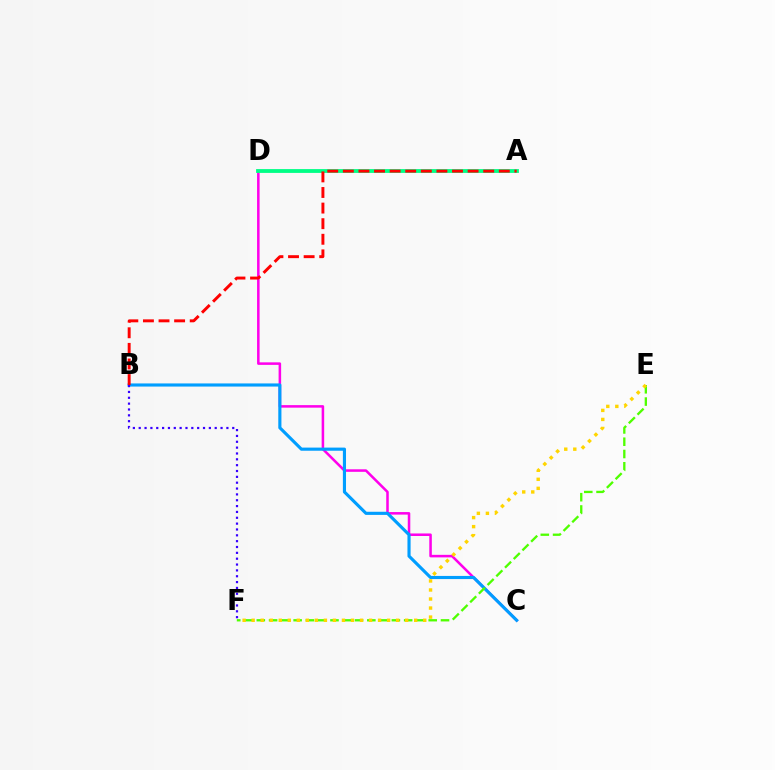{('C', 'D'): [{'color': '#ff00ed', 'line_style': 'solid', 'thickness': 1.82}], ('A', 'D'): [{'color': '#00ff86', 'line_style': 'solid', 'thickness': 2.75}], ('B', 'C'): [{'color': '#009eff', 'line_style': 'solid', 'thickness': 2.26}], ('B', 'F'): [{'color': '#3700ff', 'line_style': 'dotted', 'thickness': 1.59}], ('A', 'B'): [{'color': '#ff0000', 'line_style': 'dashed', 'thickness': 2.12}], ('E', 'F'): [{'color': '#4fff00', 'line_style': 'dashed', 'thickness': 1.67}, {'color': '#ffd500', 'line_style': 'dotted', 'thickness': 2.45}]}